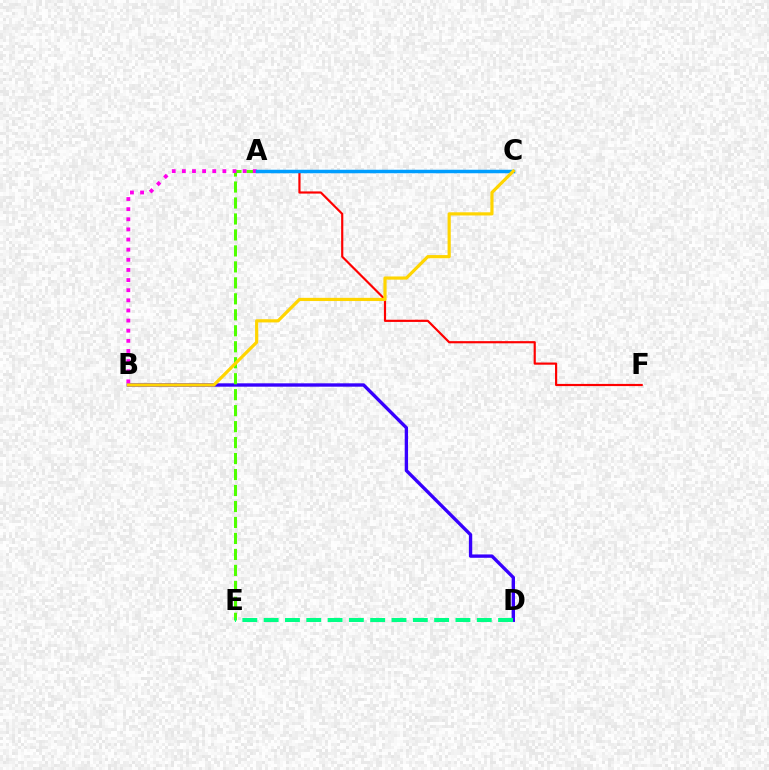{('A', 'F'): [{'color': '#ff0000', 'line_style': 'solid', 'thickness': 1.56}], ('B', 'D'): [{'color': '#3700ff', 'line_style': 'solid', 'thickness': 2.42}], ('A', 'E'): [{'color': '#4fff00', 'line_style': 'dashed', 'thickness': 2.17}], ('A', 'B'): [{'color': '#ff00ed', 'line_style': 'dotted', 'thickness': 2.75}], ('D', 'E'): [{'color': '#00ff86', 'line_style': 'dashed', 'thickness': 2.9}], ('A', 'C'): [{'color': '#009eff', 'line_style': 'solid', 'thickness': 2.52}], ('B', 'C'): [{'color': '#ffd500', 'line_style': 'solid', 'thickness': 2.29}]}